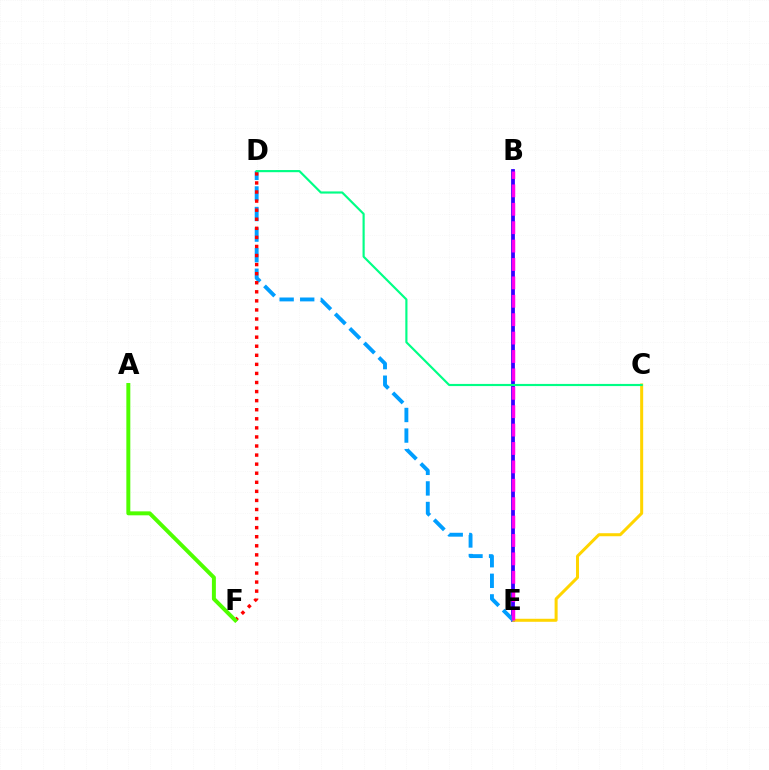{('B', 'E'): [{'color': '#3700ff', 'line_style': 'solid', 'thickness': 2.73}, {'color': '#ff00ed', 'line_style': 'dashed', 'thickness': 2.5}], ('C', 'E'): [{'color': '#ffd500', 'line_style': 'solid', 'thickness': 2.17}], ('D', 'E'): [{'color': '#009eff', 'line_style': 'dashed', 'thickness': 2.79}], ('D', 'F'): [{'color': '#ff0000', 'line_style': 'dotted', 'thickness': 2.46}], ('A', 'F'): [{'color': '#4fff00', 'line_style': 'solid', 'thickness': 2.85}], ('C', 'D'): [{'color': '#00ff86', 'line_style': 'solid', 'thickness': 1.55}]}